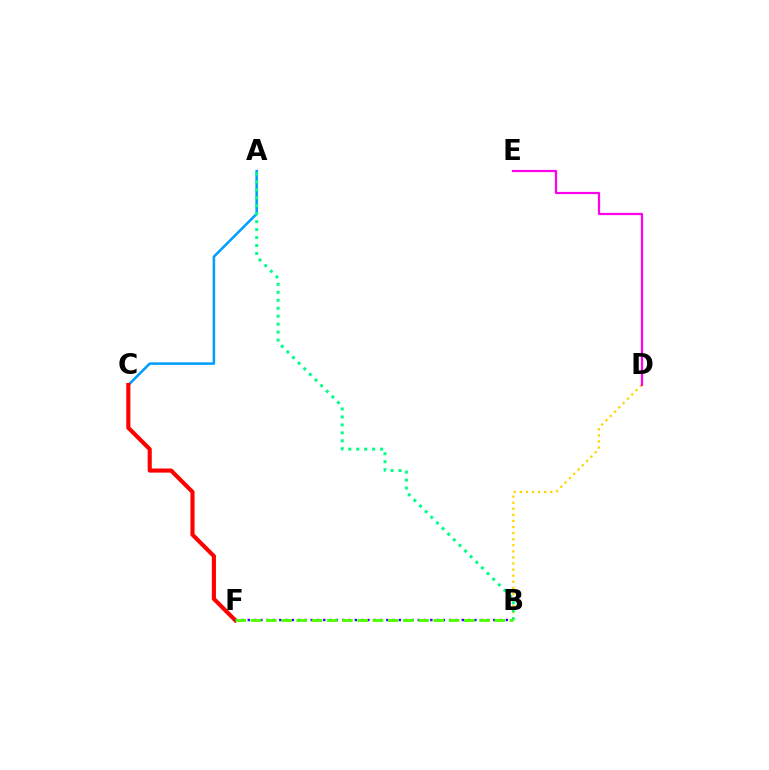{('B', 'D'): [{'color': '#ffd500', 'line_style': 'dotted', 'thickness': 1.65}], ('D', 'E'): [{'color': '#ff00ed', 'line_style': 'solid', 'thickness': 1.6}], ('A', 'C'): [{'color': '#009eff', 'line_style': 'solid', 'thickness': 1.83}], ('A', 'B'): [{'color': '#00ff86', 'line_style': 'dotted', 'thickness': 2.16}], ('C', 'F'): [{'color': '#ff0000', 'line_style': 'solid', 'thickness': 2.96}], ('B', 'F'): [{'color': '#3700ff', 'line_style': 'dotted', 'thickness': 1.71}, {'color': '#4fff00', 'line_style': 'dashed', 'thickness': 2.07}]}